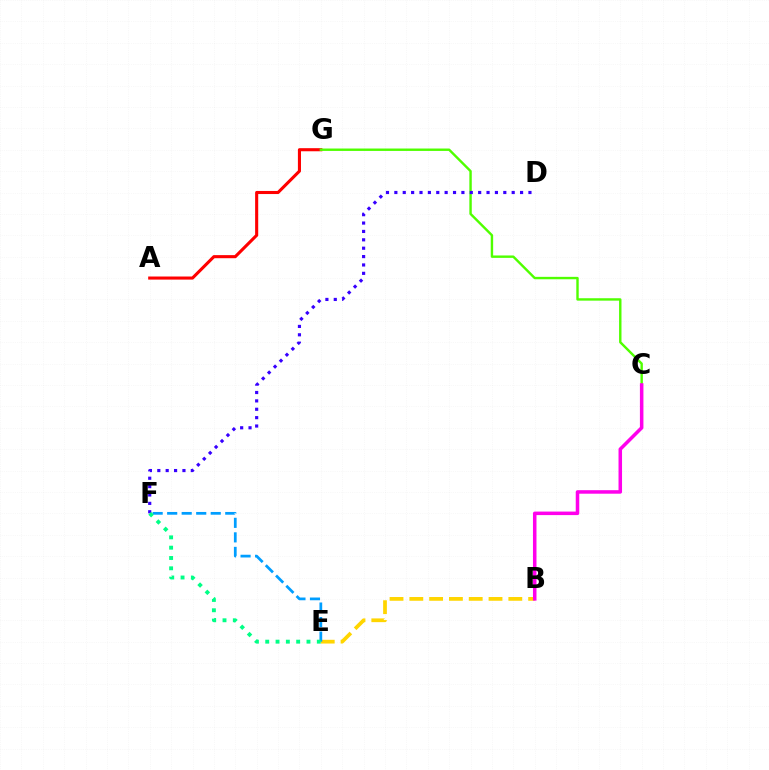{('A', 'G'): [{'color': '#ff0000', 'line_style': 'solid', 'thickness': 2.22}], ('C', 'G'): [{'color': '#4fff00', 'line_style': 'solid', 'thickness': 1.74}], ('B', 'E'): [{'color': '#ffd500', 'line_style': 'dashed', 'thickness': 2.69}], ('D', 'F'): [{'color': '#3700ff', 'line_style': 'dotted', 'thickness': 2.28}], ('B', 'C'): [{'color': '#ff00ed', 'line_style': 'solid', 'thickness': 2.53}], ('E', 'F'): [{'color': '#009eff', 'line_style': 'dashed', 'thickness': 1.97}, {'color': '#00ff86', 'line_style': 'dotted', 'thickness': 2.8}]}